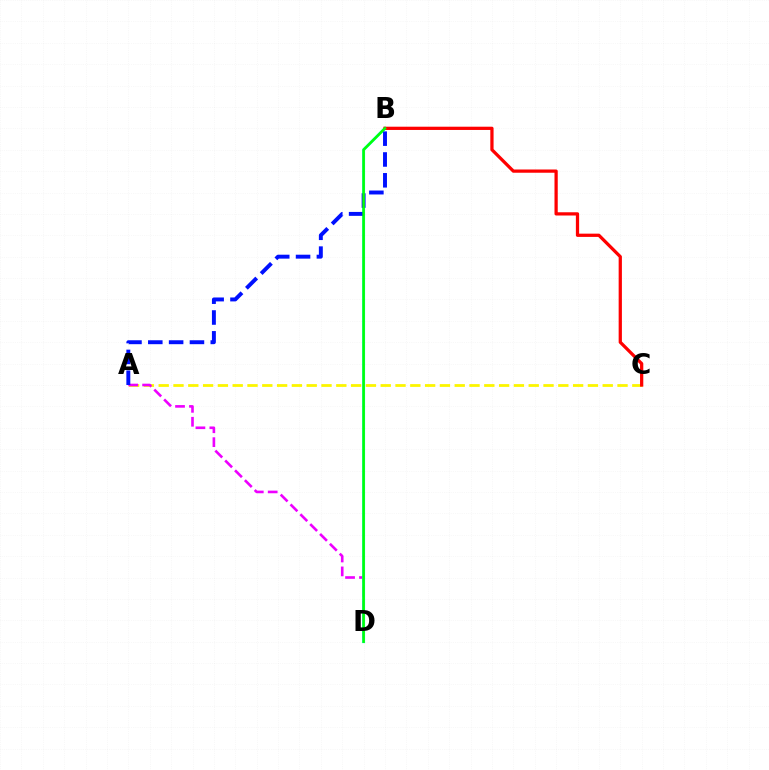{('A', 'C'): [{'color': '#fcf500', 'line_style': 'dashed', 'thickness': 2.01}], ('A', 'D'): [{'color': '#ee00ff', 'line_style': 'dashed', 'thickness': 1.89}], ('B', 'D'): [{'color': '#00fff6', 'line_style': 'solid', 'thickness': 2.1}, {'color': '#08ff00', 'line_style': 'solid', 'thickness': 1.79}], ('A', 'B'): [{'color': '#0010ff', 'line_style': 'dashed', 'thickness': 2.83}], ('B', 'C'): [{'color': '#ff0000', 'line_style': 'solid', 'thickness': 2.34}]}